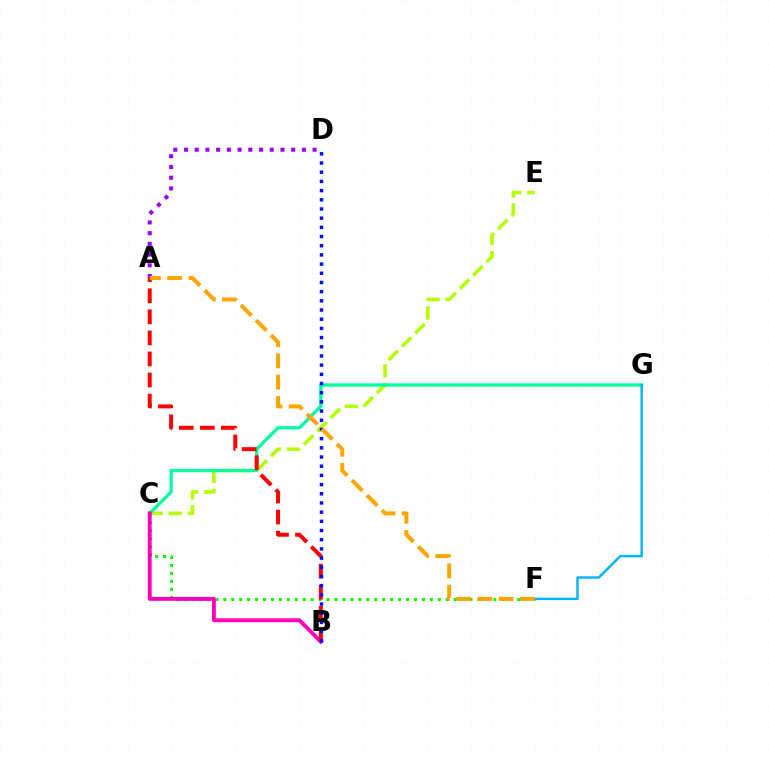{('C', 'F'): [{'color': '#08ff00', 'line_style': 'dotted', 'thickness': 2.16}], ('C', 'E'): [{'color': '#b3ff00', 'line_style': 'dashed', 'thickness': 2.57}], ('C', 'G'): [{'color': '#00ff9d', 'line_style': 'solid', 'thickness': 2.37}], ('B', 'C'): [{'color': '#ff00bd', 'line_style': 'solid', 'thickness': 2.8}], ('A', 'D'): [{'color': '#9b00ff', 'line_style': 'dotted', 'thickness': 2.91}], ('A', 'B'): [{'color': '#ff0000', 'line_style': 'dashed', 'thickness': 2.86}], ('F', 'G'): [{'color': '#00b5ff', 'line_style': 'solid', 'thickness': 1.76}], ('B', 'D'): [{'color': '#0010ff', 'line_style': 'dotted', 'thickness': 2.5}], ('A', 'F'): [{'color': '#ffa500', 'line_style': 'dashed', 'thickness': 2.88}]}